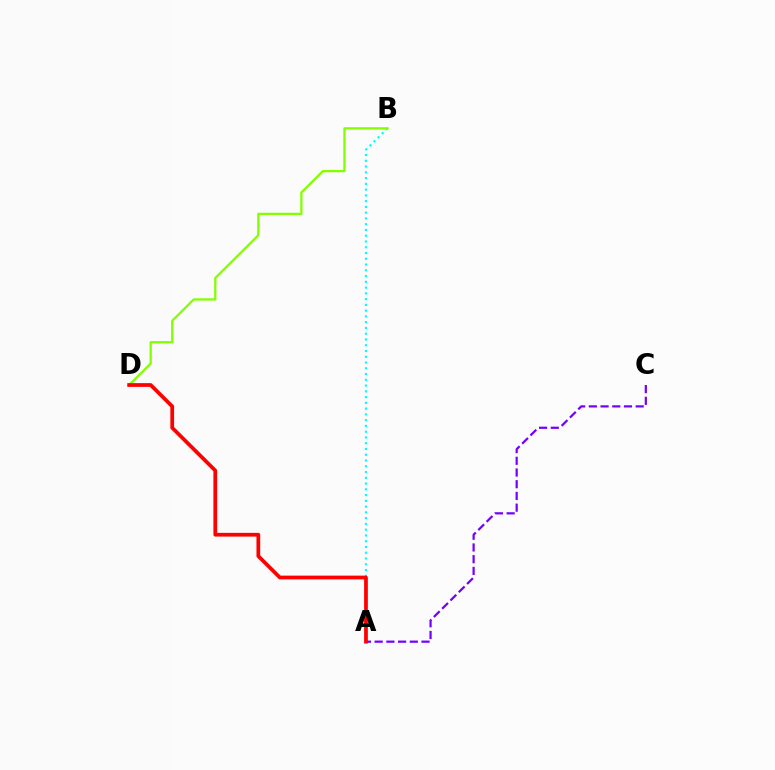{('A', 'B'): [{'color': '#00fff6', 'line_style': 'dotted', 'thickness': 1.57}], ('B', 'D'): [{'color': '#84ff00', 'line_style': 'solid', 'thickness': 1.64}], ('A', 'C'): [{'color': '#7200ff', 'line_style': 'dashed', 'thickness': 1.59}], ('A', 'D'): [{'color': '#ff0000', 'line_style': 'solid', 'thickness': 2.69}]}